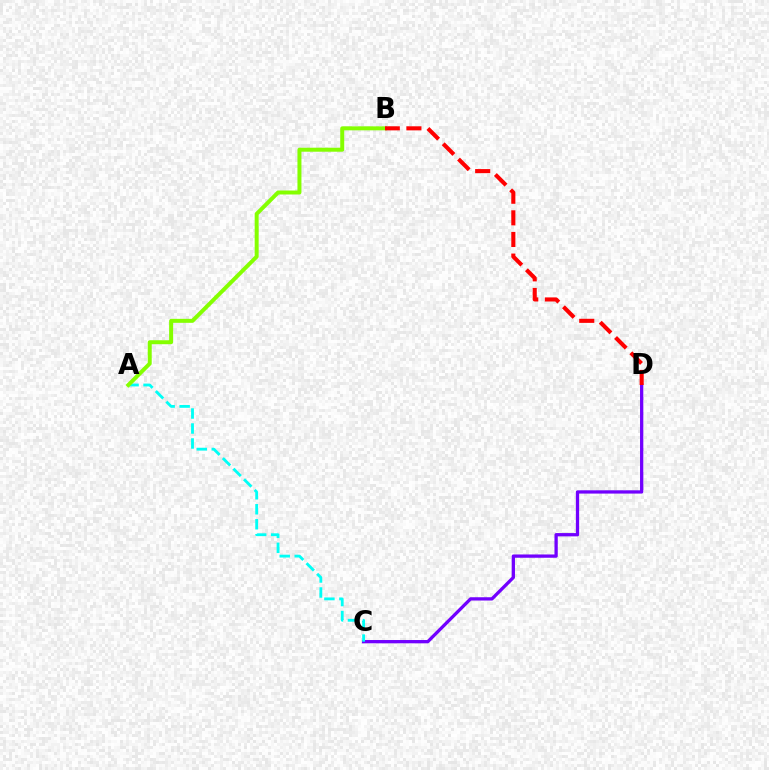{('C', 'D'): [{'color': '#7200ff', 'line_style': 'solid', 'thickness': 2.36}], ('A', 'C'): [{'color': '#00fff6', 'line_style': 'dashed', 'thickness': 2.04}], ('A', 'B'): [{'color': '#84ff00', 'line_style': 'solid', 'thickness': 2.86}], ('B', 'D'): [{'color': '#ff0000', 'line_style': 'dashed', 'thickness': 2.94}]}